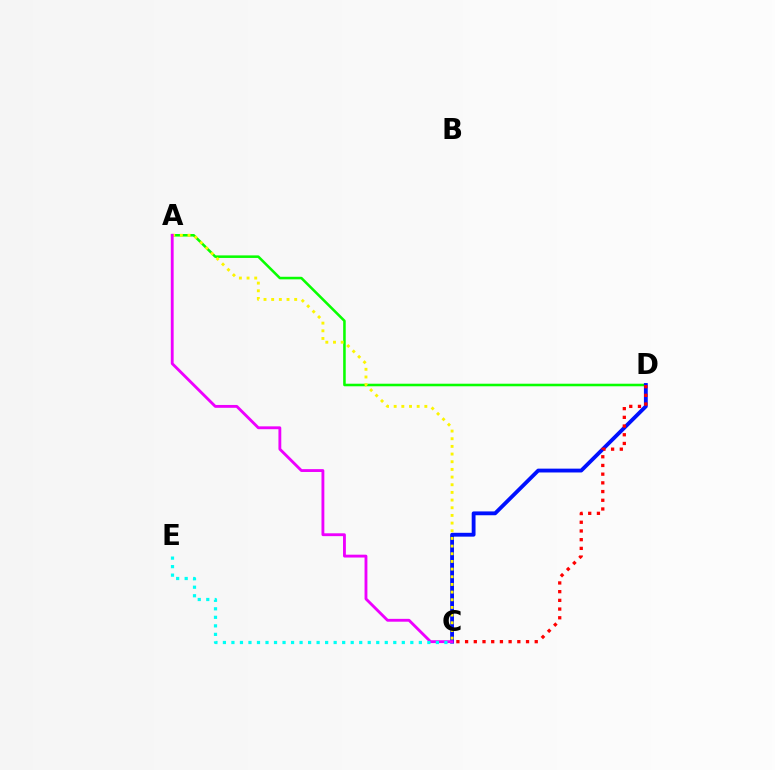{('A', 'D'): [{'color': '#08ff00', 'line_style': 'solid', 'thickness': 1.84}], ('C', 'D'): [{'color': '#0010ff', 'line_style': 'solid', 'thickness': 2.76}, {'color': '#ff0000', 'line_style': 'dotted', 'thickness': 2.37}], ('A', 'C'): [{'color': '#fcf500', 'line_style': 'dotted', 'thickness': 2.08}, {'color': '#ee00ff', 'line_style': 'solid', 'thickness': 2.05}], ('C', 'E'): [{'color': '#00fff6', 'line_style': 'dotted', 'thickness': 2.31}]}